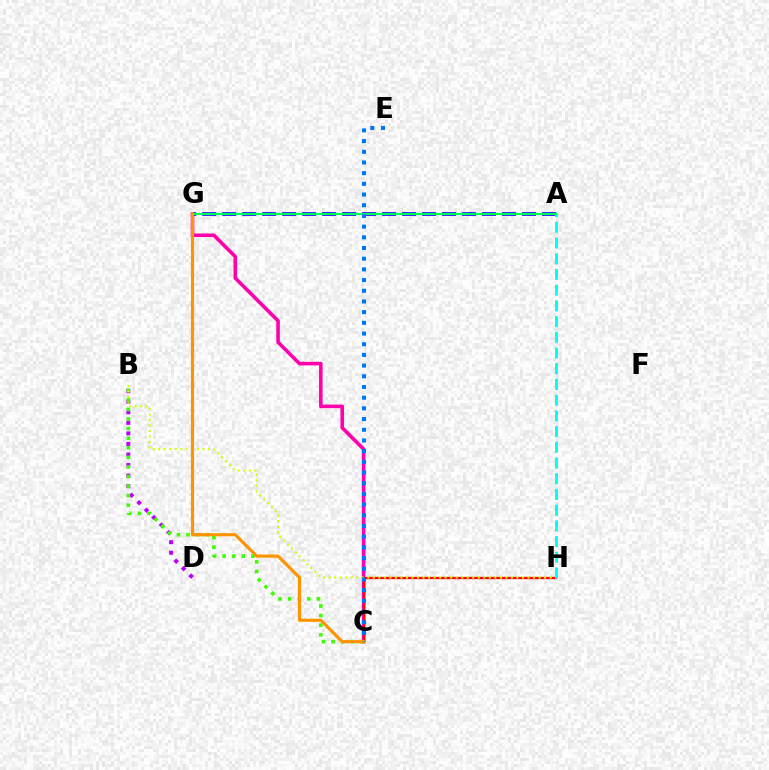{('C', 'G'): [{'color': '#ff00ac', 'line_style': 'solid', 'thickness': 2.58}, {'color': '#ff9400', 'line_style': 'solid', 'thickness': 2.28}], ('C', 'H'): [{'color': '#ff0000', 'line_style': 'solid', 'thickness': 1.67}], ('B', 'D'): [{'color': '#b900ff', 'line_style': 'dotted', 'thickness': 2.86}], ('B', 'C'): [{'color': '#3dff00', 'line_style': 'dotted', 'thickness': 2.6}], ('A', 'G'): [{'color': '#2500ff', 'line_style': 'dashed', 'thickness': 2.72}, {'color': '#00ff5c', 'line_style': 'solid', 'thickness': 1.57}], ('B', 'H'): [{'color': '#d1ff00', 'line_style': 'dotted', 'thickness': 1.5}], ('C', 'E'): [{'color': '#0074ff', 'line_style': 'dotted', 'thickness': 2.9}], ('A', 'H'): [{'color': '#00fff6', 'line_style': 'dashed', 'thickness': 2.13}]}